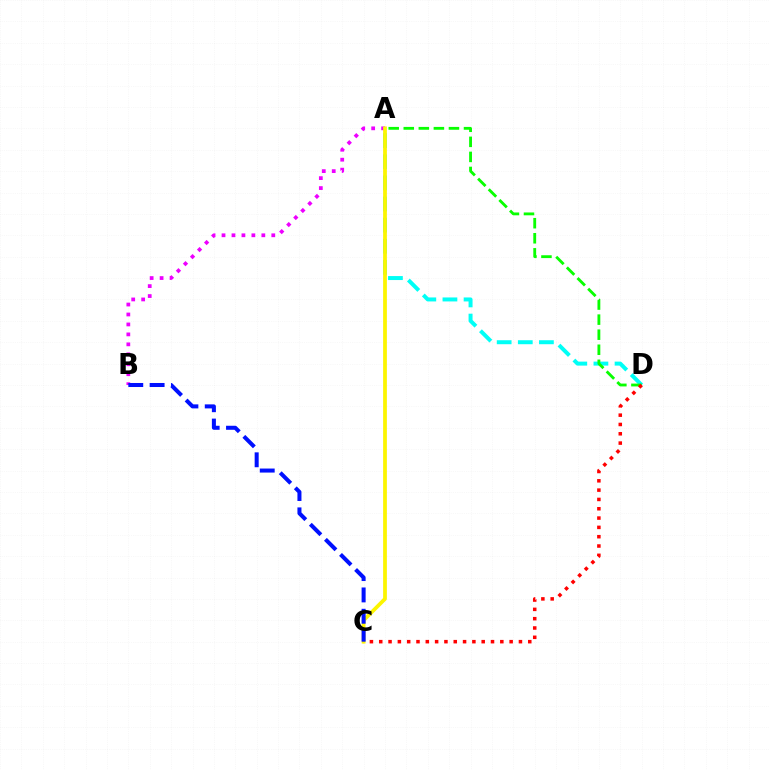{('A', 'D'): [{'color': '#00fff6', 'line_style': 'dashed', 'thickness': 2.87}, {'color': '#08ff00', 'line_style': 'dashed', 'thickness': 2.05}], ('A', 'B'): [{'color': '#ee00ff', 'line_style': 'dotted', 'thickness': 2.7}], ('C', 'D'): [{'color': '#ff0000', 'line_style': 'dotted', 'thickness': 2.53}], ('A', 'C'): [{'color': '#fcf500', 'line_style': 'solid', 'thickness': 2.7}], ('B', 'C'): [{'color': '#0010ff', 'line_style': 'dashed', 'thickness': 2.9}]}